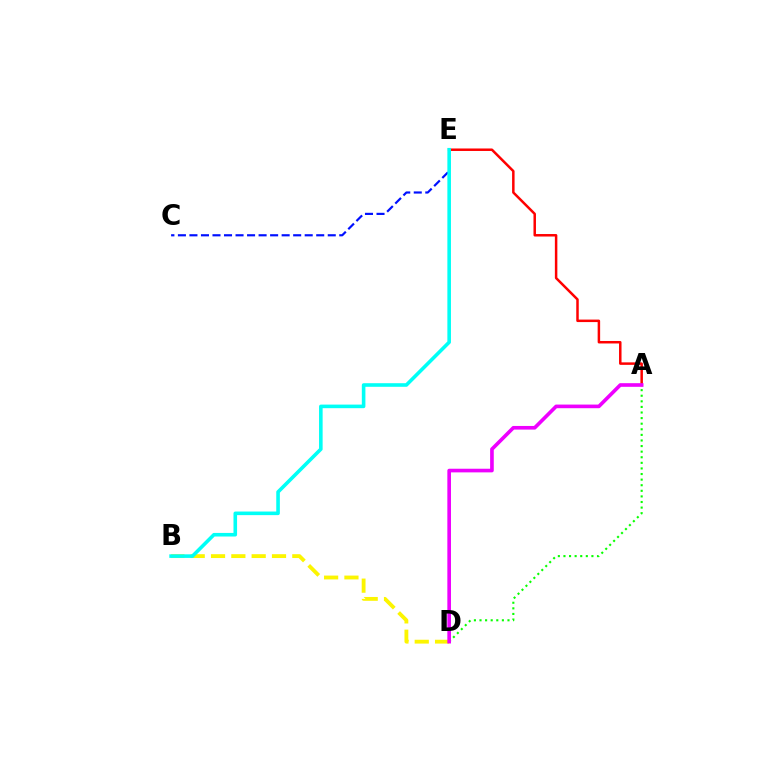{('A', 'E'): [{'color': '#ff0000', 'line_style': 'solid', 'thickness': 1.79}], ('A', 'D'): [{'color': '#08ff00', 'line_style': 'dotted', 'thickness': 1.52}, {'color': '#ee00ff', 'line_style': 'solid', 'thickness': 2.62}], ('B', 'D'): [{'color': '#fcf500', 'line_style': 'dashed', 'thickness': 2.76}], ('C', 'E'): [{'color': '#0010ff', 'line_style': 'dashed', 'thickness': 1.57}], ('B', 'E'): [{'color': '#00fff6', 'line_style': 'solid', 'thickness': 2.58}]}